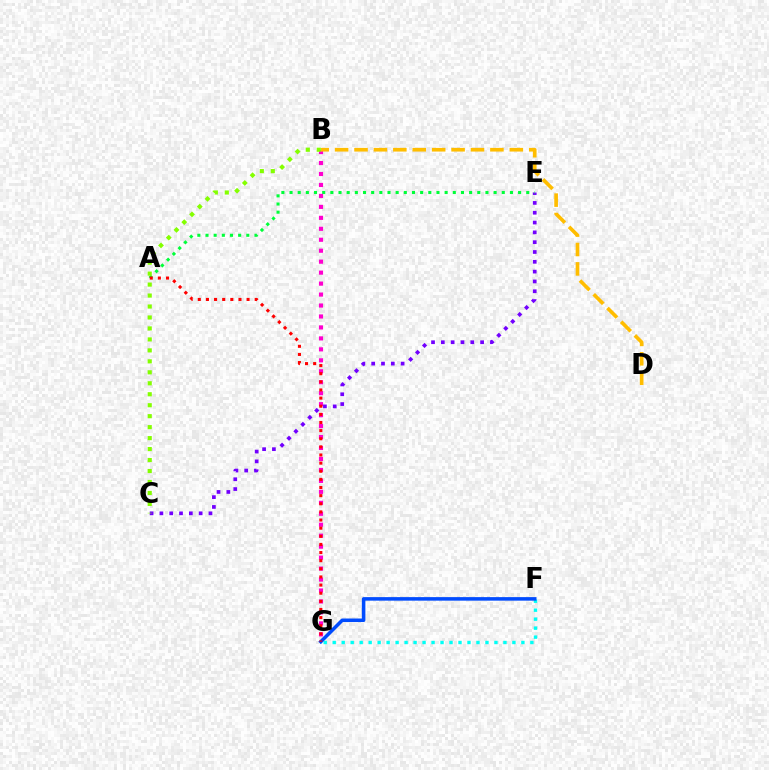{('C', 'E'): [{'color': '#7200ff', 'line_style': 'dotted', 'thickness': 2.67}], ('F', 'G'): [{'color': '#00fff6', 'line_style': 'dotted', 'thickness': 2.44}, {'color': '#004bff', 'line_style': 'solid', 'thickness': 2.54}], ('A', 'E'): [{'color': '#00ff39', 'line_style': 'dotted', 'thickness': 2.22}], ('B', 'G'): [{'color': '#ff00cf', 'line_style': 'dotted', 'thickness': 2.98}], ('B', 'D'): [{'color': '#ffbd00', 'line_style': 'dashed', 'thickness': 2.64}], ('A', 'G'): [{'color': '#ff0000', 'line_style': 'dotted', 'thickness': 2.21}], ('B', 'C'): [{'color': '#84ff00', 'line_style': 'dotted', 'thickness': 2.98}]}